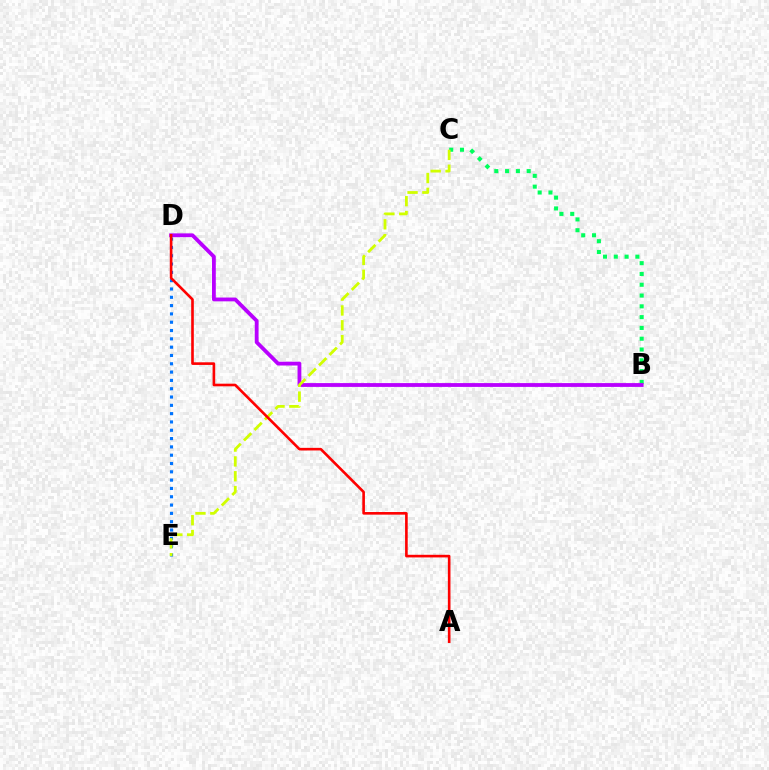{('D', 'E'): [{'color': '#0074ff', 'line_style': 'dotted', 'thickness': 2.26}], ('B', 'C'): [{'color': '#00ff5c', 'line_style': 'dotted', 'thickness': 2.93}], ('B', 'D'): [{'color': '#b900ff', 'line_style': 'solid', 'thickness': 2.74}], ('C', 'E'): [{'color': '#d1ff00', 'line_style': 'dashed', 'thickness': 2.02}], ('A', 'D'): [{'color': '#ff0000', 'line_style': 'solid', 'thickness': 1.89}]}